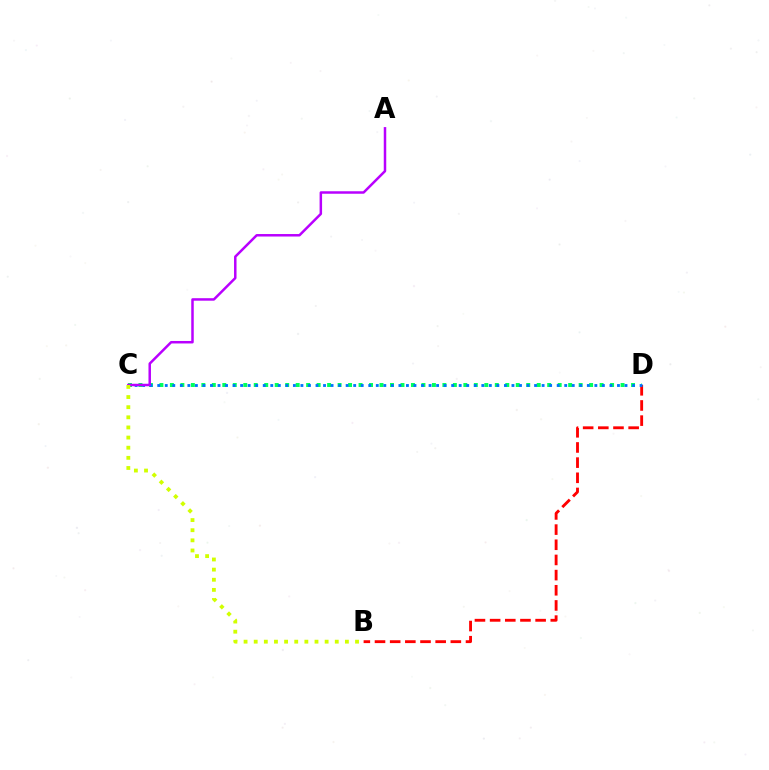{('C', 'D'): [{'color': '#00ff5c', 'line_style': 'dotted', 'thickness': 2.85}, {'color': '#0074ff', 'line_style': 'dotted', 'thickness': 2.05}], ('B', 'D'): [{'color': '#ff0000', 'line_style': 'dashed', 'thickness': 2.06}], ('A', 'C'): [{'color': '#b900ff', 'line_style': 'solid', 'thickness': 1.8}], ('B', 'C'): [{'color': '#d1ff00', 'line_style': 'dotted', 'thickness': 2.75}]}